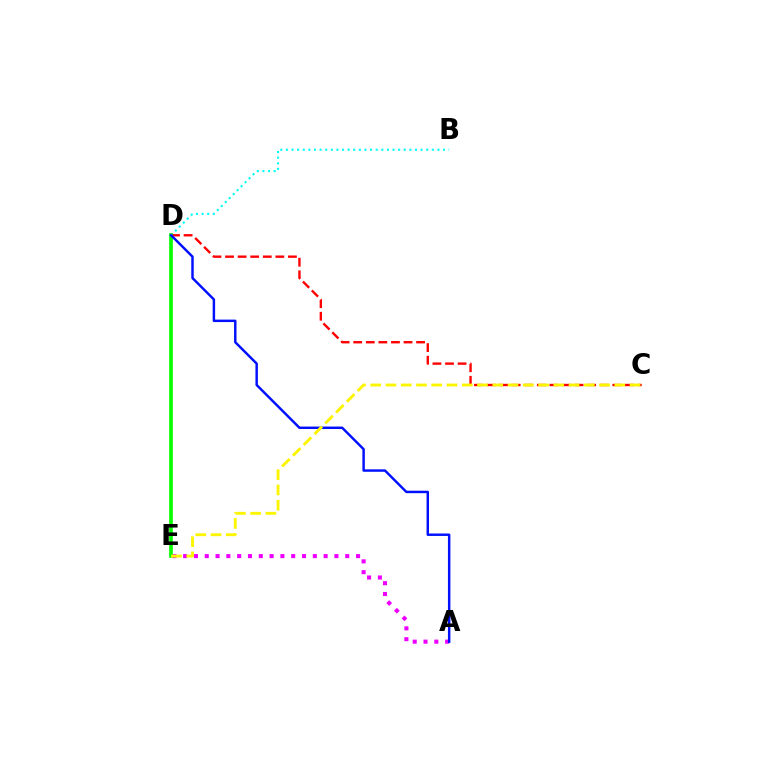{('A', 'E'): [{'color': '#ee00ff', 'line_style': 'dotted', 'thickness': 2.94}], ('B', 'D'): [{'color': '#00fff6', 'line_style': 'dotted', 'thickness': 1.52}], ('C', 'D'): [{'color': '#ff0000', 'line_style': 'dashed', 'thickness': 1.71}], ('D', 'E'): [{'color': '#08ff00', 'line_style': 'solid', 'thickness': 2.64}], ('A', 'D'): [{'color': '#0010ff', 'line_style': 'solid', 'thickness': 1.77}], ('C', 'E'): [{'color': '#fcf500', 'line_style': 'dashed', 'thickness': 2.07}]}